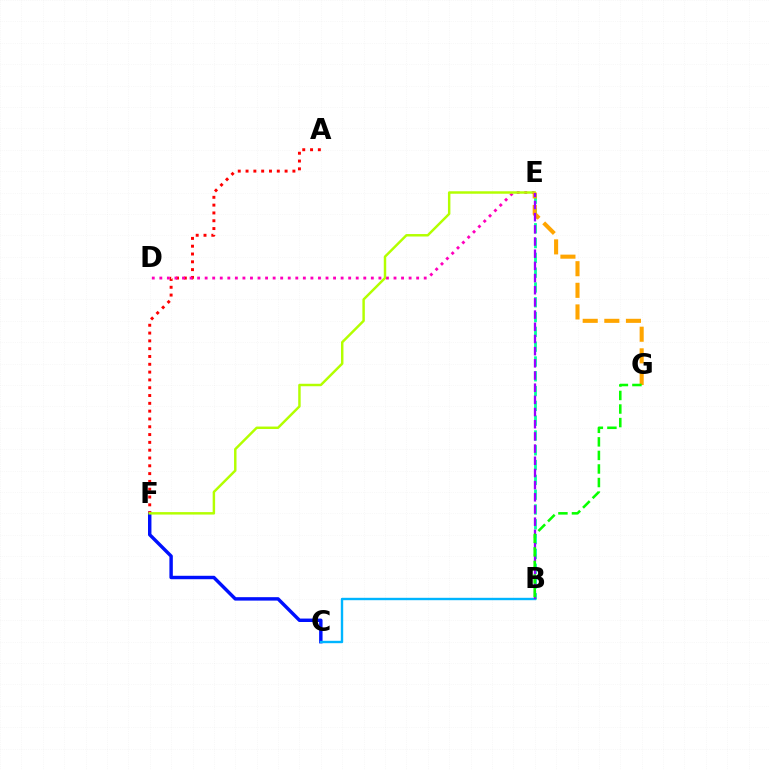{('C', 'F'): [{'color': '#0010ff', 'line_style': 'solid', 'thickness': 2.47}], ('A', 'F'): [{'color': '#ff0000', 'line_style': 'dotted', 'thickness': 2.12}], ('B', 'E'): [{'color': '#00ff9d', 'line_style': 'dashed', 'thickness': 2.01}, {'color': '#9b00ff', 'line_style': 'dashed', 'thickness': 1.65}], ('D', 'E'): [{'color': '#ff00bd', 'line_style': 'dotted', 'thickness': 2.05}], ('B', 'C'): [{'color': '#00b5ff', 'line_style': 'solid', 'thickness': 1.72}], ('E', 'F'): [{'color': '#b3ff00', 'line_style': 'solid', 'thickness': 1.77}], ('E', 'G'): [{'color': '#ffa500', 'line_style': 'dashed', 'thickness': 2.94}], ('B', 'G'): [{'color': '#08ff00', 'line_style': 'dashed', 'thickness': 1.84}]}